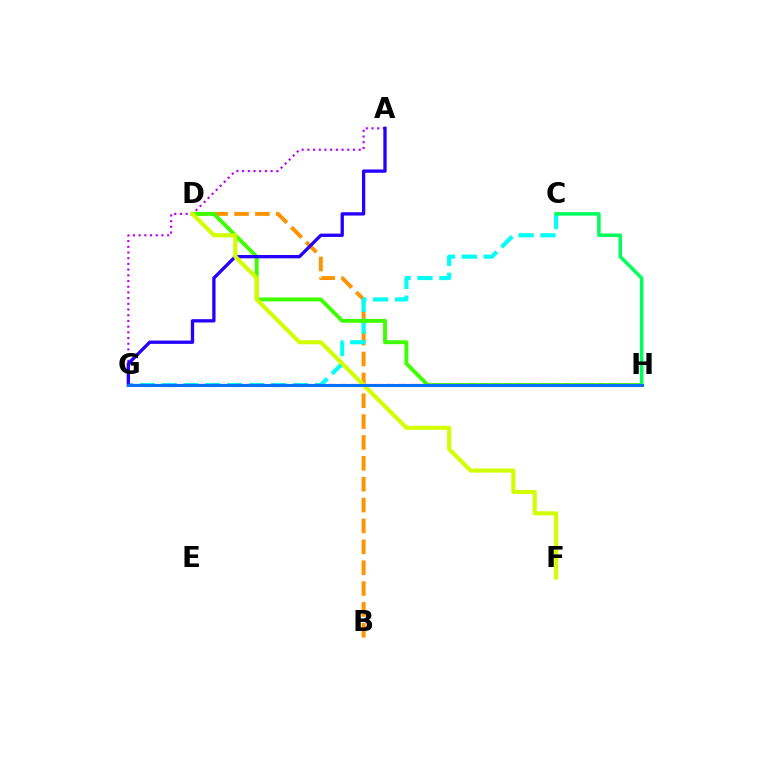{('B', 'D'): [{'color': '#ff9400', 'line_style': 'dashed', 'thickness': 2.84}], ('A', 'G'): [{'color': '#b900ff', 'line_style': 'dotted', 'thickness': 1.55}, {'color': '#2500ff', 'line_style': 'solid', 'thickness': 2.39}], ('C', 'G'): [{'color': '#00fff6', 'line_style': 'dashed', 'thickness': 2.97}], ('D', 'H'): [{'color': '#3dff00', 'line_style': 'solid', 'thickness': 2.79}], ('G', 'H'): [{'color': '#ff00ac', 'line_style': 'dashed', 'thickness': 1.59}, {'color': '#ff0000', 'line_style': 'solid', 'thickness': 2.03}, {'color': '#0074ff', 'line_style': 'solid', 'thickness': 2.1}], ('C', 'H'): [{'color': '#00ff5c', 'line_style': 'solid', 'thickness': 2.53}], ('D', 'F'): [{'color': '#d1ff00', 'line_style': 'solid', 'thickness': 2.95}]}